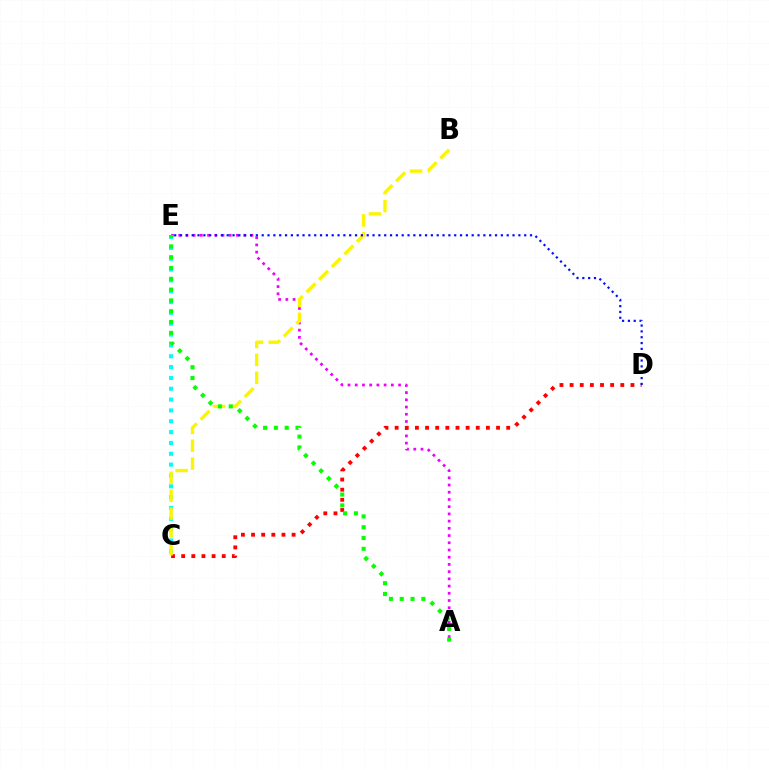{('A', 'E'): [{'color': '#ee00ff', 'line_style': 'dotted', 'thickness': 1.96}, {'color': '#08ff00', 'line_style': 'dotted', 'thickness': 2.94}], ('C', 'E'): [{'color': '#00fff6', 'line_style': 'dotted', 'thickness': 2.94}], ('C', 'D'): [{'color': '#ff0000', 'line_style': 'dotted', 'thickness': 2.76}], ('B', 'C'): [{'color': '#fcf500', 'line_style': 'dashed', 'thickness': 2.42}], ('D', 'E'): [{'color': '#0010ff', 'line_style': 'dotted', 'thickness': 1.58}]}